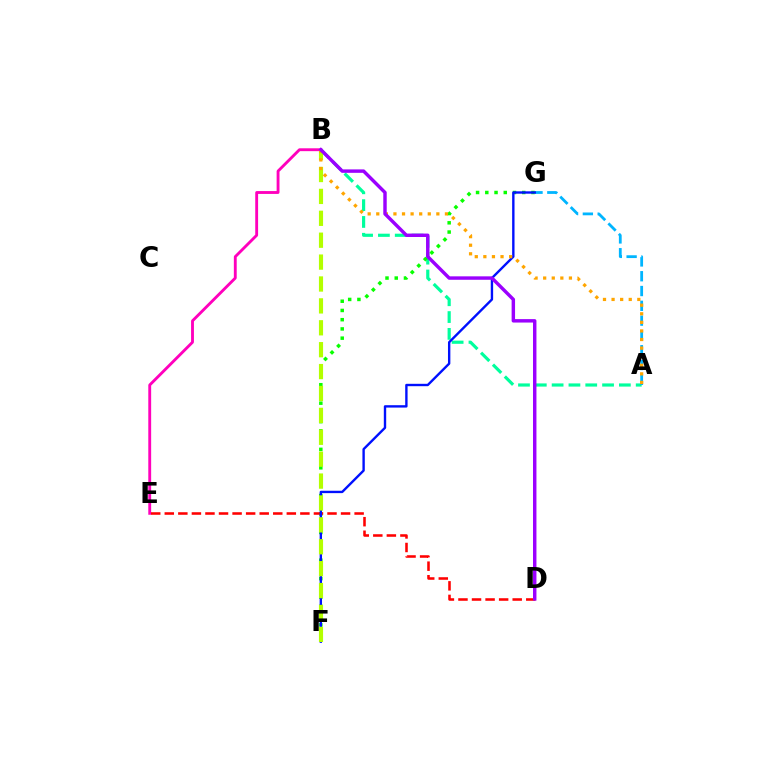{('A', 'B'): [{'color': '#00ff9d', 'line_style': 'dashed', 'thickness': 2.28}, {'color': '#ffa500', 'line_style': 'dotted', 'thickness': 2.33}], ('A', 'G'): [{'color': '#00b5ff', 'line_style': 'dashed', 'thickness': 2.01}], ('B', 'E'): [{'color': '#ff00bd', 'line_style': 'solid', 'thickness': 2.06}], ('F', 'G'): [{'color': '#08ff00', 'line_style': 'dotted', 'thickness': 2.51}, {'color': '#0010ff', 'line_style': 'solid', 'thickness': 1.71}], ('D', 'E'): [{'color': '#ff0000', 'line_style': 'dashed', 'thickness': 1.84}], ('B', 'F'): [{'color': '#b3ff00', 'line_style': 'dashed', 'thickness': 2.97}], ('B', 'D'): [{'color': '#9b00ff', 'line_style': 'solid', 'thickness': 2.47}]}